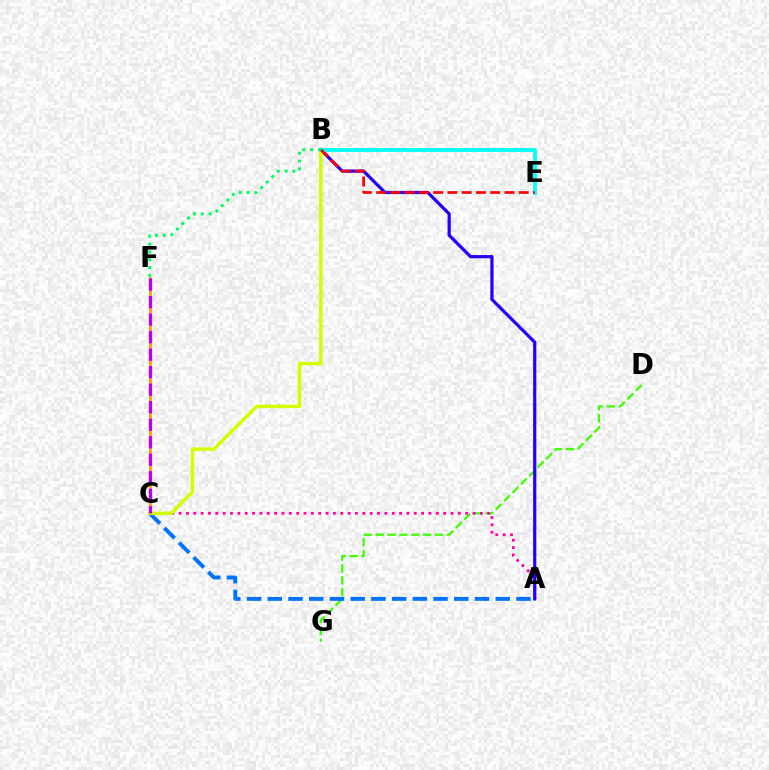{('D', 'G'): [{'color': '#3dff00', 'line_style': 'dashed', 'thickness': 1.61}], ('A', 'C'): [{'color': '#ff00ac', 'line_style': 'dotted', 'thickness': 2.0}, {'color': '#0074ff', 'line_style': 'dashed', 'thickness': 2.82}], ('C', 'F'): [{'color': '#ff9400', 'line_style': 'solid', 'thickness': 1.88}, {'color': '#b900ff', 'line_style': 'dashed', 'thickness': 2.38}], ('A', 'B'): [{'color': '#2500ff', 'line_style': 'solid', 'thickness': 2.32}], ('B', 'C'): [{'color': '#d1ff00', 'line_style': 'solid', 'thickness': 2.51}], ('B', 'E'): [{'color': '#00fff6', 'line_style': 'solid', 'thickness': 2.71}, {'color': '#ff0000', 'line_style': 'dashed', 'thickness': 1.94}], ('B', 'F'): [{'color': '#00ff5c', 'line_style': 'dotted', 'thickness': 2.12}]}